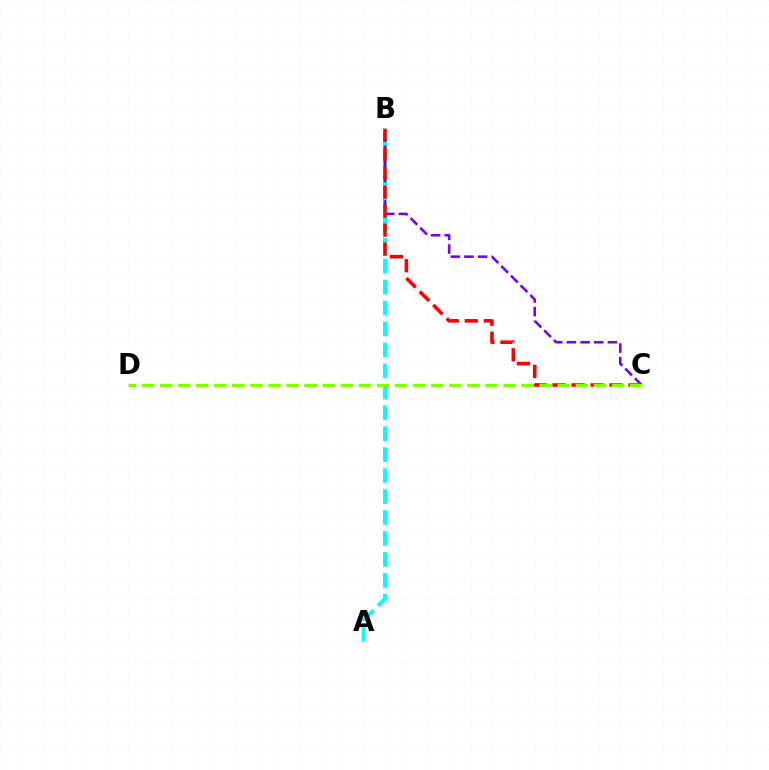{('A', 'B'): [{'color': '#00fff6', 'line_style': 'dashed', 'thickness': 2.85}], ('B', 'C'): [{'color': '#7200ff', 'line_style': 'dashed', 'thickness': 1.86}, {'color': '#ff0000', 'line_style': 'dashed', 'thickness': 2.58}], ('C', 'D'): [{'color': '#84ff00', 'line_style': 'dashed', 'thickness': 2.46}]}